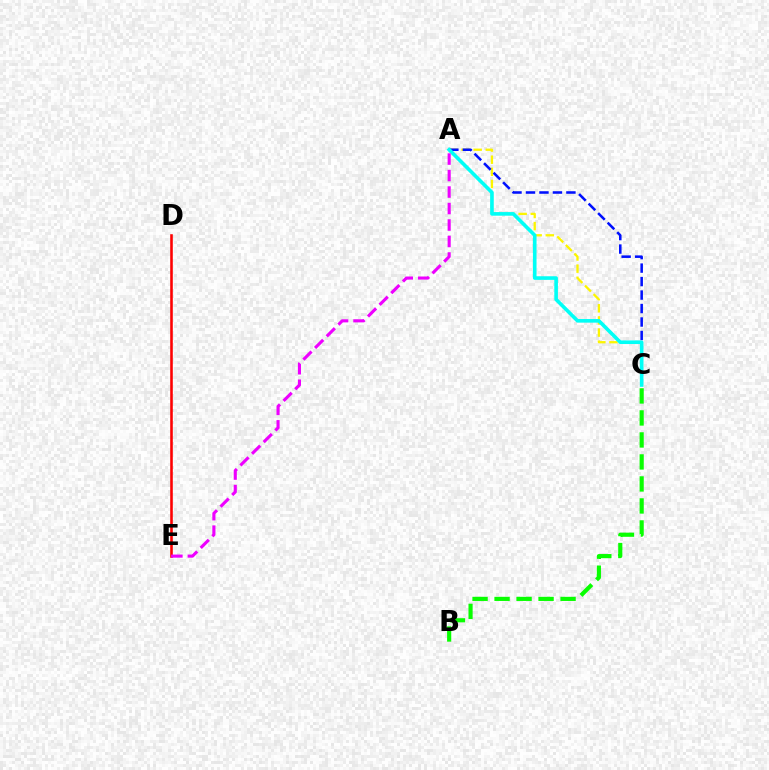{('A', 'C'): [{'color': '#fcf500', 'line_style': 'dashed', 'thickness': 1.65}, {'color': '#0010ff', 'line_style': 'dashed', 'thickness': 1.83}, {'color': '#00fff6', 'line_style': 'solid', 'thickness': 2.6}], ('B', 'C'): [{'color': '#08ff00', 'line_style': 'dashed', 'thickness': 2.99}], ('D', 'E'): [{'color': '#ff0000', 'line_style': 'solid', 'thickness': 1.86}], ('A', 'E'): [{'color': '#ee00ff', 'line_style': 'dashed', 'thickness': 2.24}]}